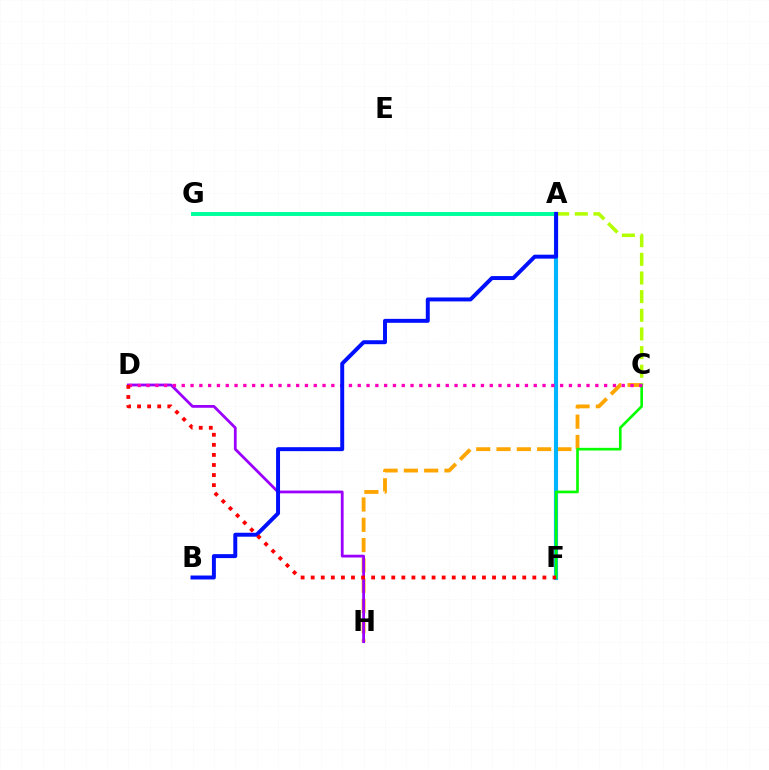{('C', 'H'): [{'color': '#ffa500', 'line_style': 'dashed', 'thickness': 2.76}], ('A', 'F'): [{'color': '#00b5ff', 'line_style': 'solid', 'thickness': 2.96}], ('A', 'C'): [{'color': '#b3ff00', 'line_style': 'dashed', 'thickness': 2.53}], ('D', 'H'): [{'color': '#9b00ff', 'line_style': 'solid', 'thickness': 2.0}], ('C', 'F'): [{'color': '#08ff00', 'line_style': 'solid', 'thickness': 1.92}], ('A', 'G'): [{'color': '#00ff9d', 'line_style': 'solid', 'thickness': 2.84}], ('C', 'D'): [{'color': '#ff00bd', 'line_style': 'dotted', 'thickness': 2.39}], ('A', 'B'): [{'color': '#0010ff', 'line_style': 'solid', 'thickness': 2.85}], ('D', 'F'): [{'color': '#ff0000', 'line_style': 'dotted', 'thickness': 2.74}]}